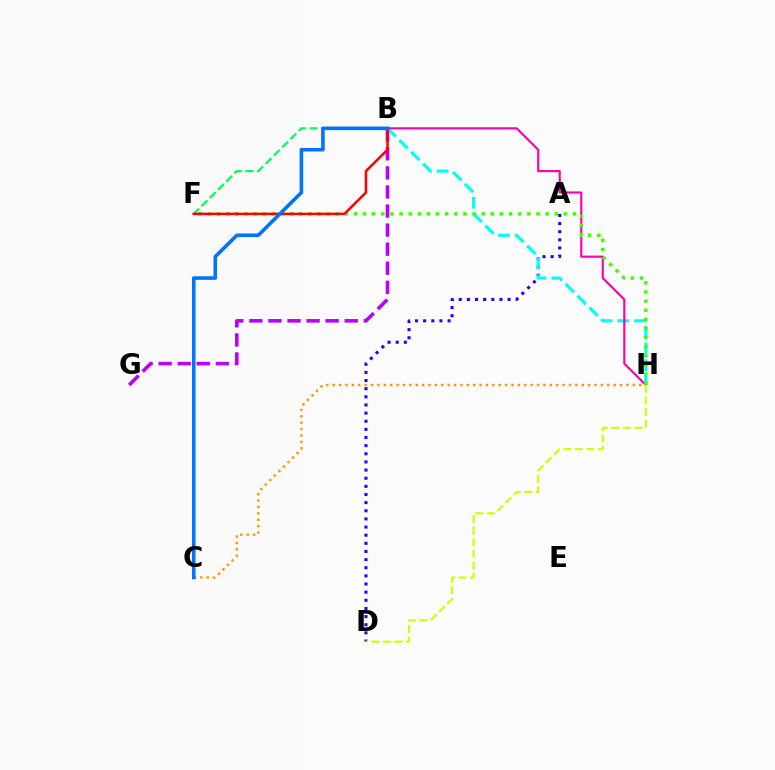{('B', 'F'): [{'color': '#00ff5c', 'line_style': 'dashed', 'thickness': 1.58}, {'color': '#ff0000', 'line_style': 'solid', 'thickness': 1.8}], ('B', 'G'): [{'color': '#b900ff', 'line_style': 'dashed', 'thickness': 2.59}], ('A', 'D'): [{'color': '#2500ff', 'line_style': 'dotted', 'thickness': 2.21}], ('B', 'H'): [{'color': '#00fff6', 'line_style': 'dashed', 'thickness': 2.27}, {'color': '#ff00ac', 'line_style': 'solid', 'thickness': 1.55}], ('F', 'H'): [{'color': '#3dff00', 'line_style': 'dotted', 'thickness': 2.48}], ('D', 'H'): [{'color': '#d1ff00', 'line_style': 'dashed', 'thickness': 1.57}], ('C', 'H'): [{'color': '#ff9400', 'line_style': 'dotted', 'thickness': 1.73}], ('B', 'C'): [{'color': '#0074ff', 'line_style': 'solid', 'thickness': 2.58}]}